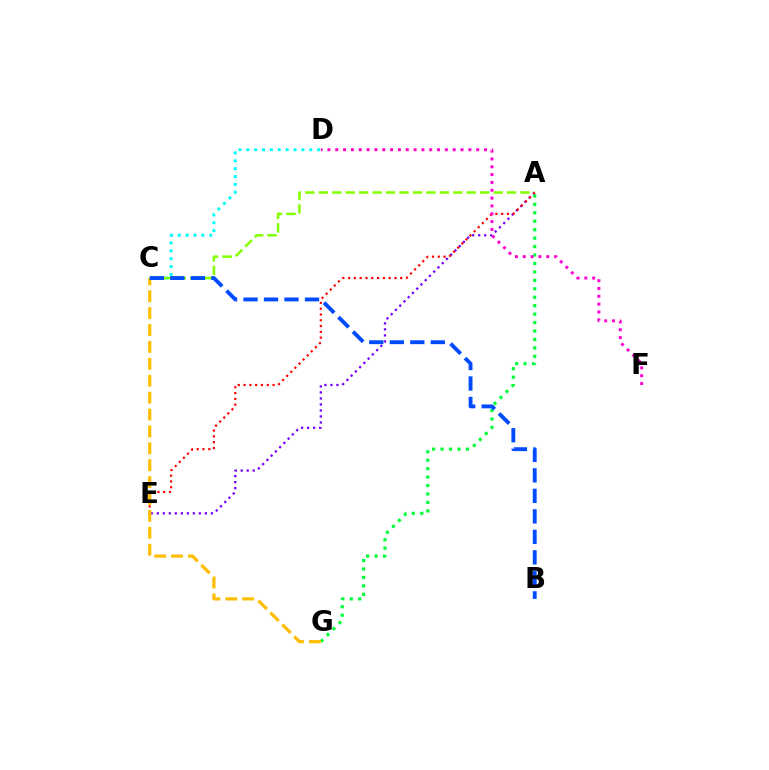{('C', 'D'): [{'color': '#00fff6', 'line_style': 'dotted', 'thickness': 2.14}], ('A', 'E'): [{'color': '#7200ff', 'line_style': 'dotted', 'thickness': 1.63}, {'color': '#ff0000', 'line_style': 'dotted', 'thickness': 1.57}], ('A', 'G'): [{'color': '#00ff39', 'line_style': 'dotted', 'thickness': 2.29}], ('A', 'C'): [{'color': '#84ff00', 'line_style': 'dashed', 'thickness': 1.83}], ('C', 'G'): [{'color': '#ffbd00', 'line_style': 'dashed', 'thickness': 2.3}], ('D', 'F'): [{'color': '#ff00cf', 'line_style': 'dotted', 'thickness': 2.13}], ('B', 'C'): [{'color': '#004bff', 'line_style': 'dashed', 'thickness': 2.78}]}